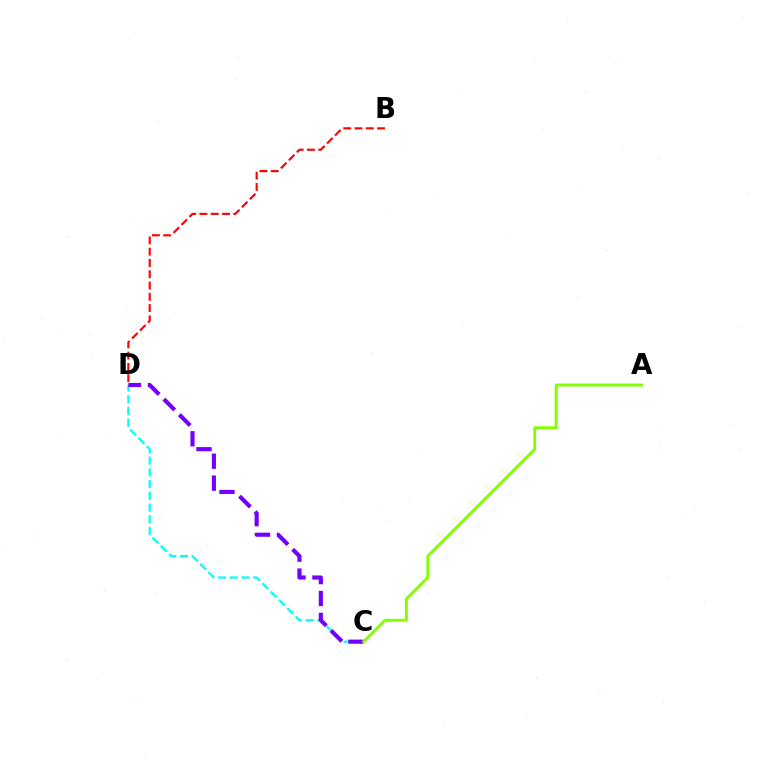{('C', 'D'): [{'color': '#00fff6', 'line_style': 'dashed', 'thickness': 1.59}, {'color': '#7200ff', 'line_style': 'dashed', 'thickness': 2.98}], ('B', 'D'): [{'color': '#ff0000', 'line_style': 'dashed', 'thickness': 1.53}], ('A', 'C'): [{'color': '#84ff00', 'line_style': 'solid', 'thickness': 2.09}]}